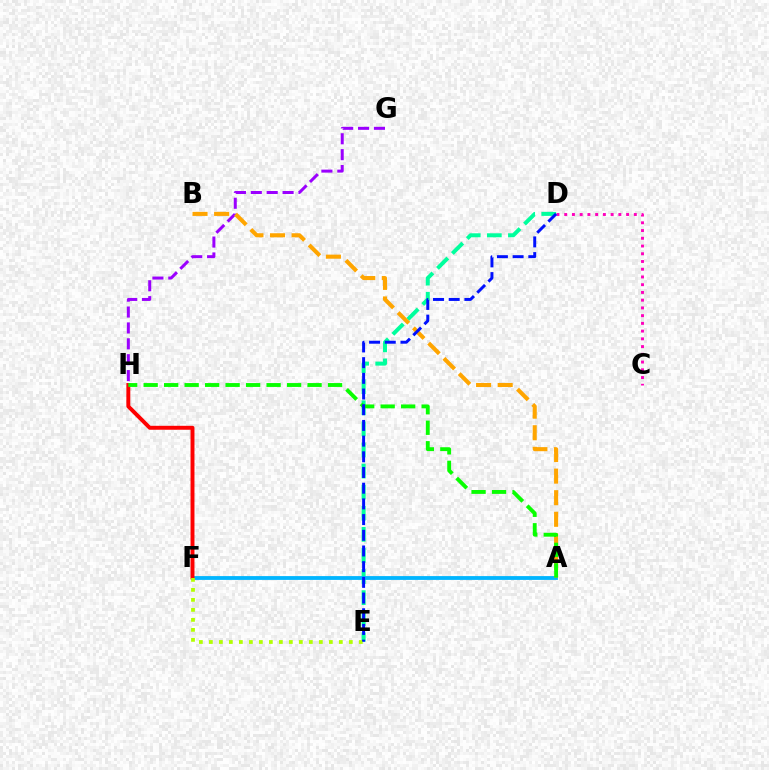{('C', 'D'): [{'color': '#ff00bd', 'line_style': 'dotted', 'thickness': 2.1}], ('D', 'E'): [{'color': '#00ff9d', 'line_style': 'dashed', 'thickness': 2.87}, {'color': '#0010ff', 'line_style': 'dashed', 'thickness': 2.13}], ('A', 'F'): [{'color': '#00b5ff', 'line_style': 'solid', 'thickness': 2.75}], ('G', 'H'): [{'color': '#9b00ff', 'line_style': 'dashed', 'thickness': 2.16}], ('A', 'B'): [{'color': '#ffa500', 'line_style': 'dashed', 'thickness': 2.93}], ('F', 'H'): [{'color': '#ff0000', 'line_style': 'solid', 'thickness': 2.84}], ('A', 'H'): [{'color': '#08ff00', 'line_style': 'dashed', 'thickness': 2.78}], ('E', 'F'): [{'color': '#b3ff00', 'line_style': 'dotted', 'thickness': 2.72}]}